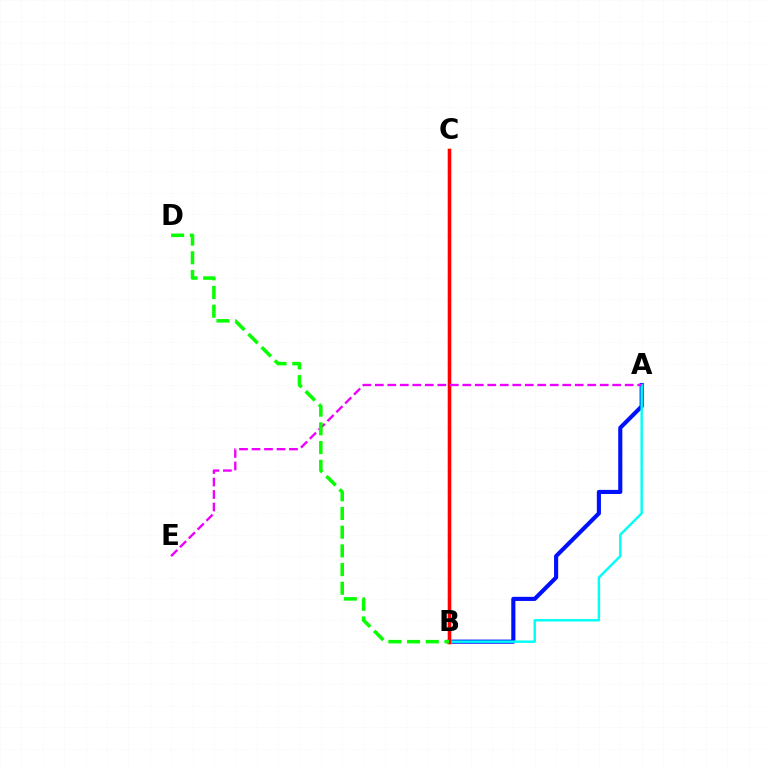{('A', 'B'): [{'color': '#0010ff', 'line_style': 'solid', 'thickness': 2.96}, {'color': '#00fff6', 'line_style': 'solid', 'thickness': 1.75}], ('B', 'C'): [{'color': '#fcf500', 'line_style': 'solid', 'thickness': 2.51}, {'color': '#ff0000', 'line_style': 'solid', 'thickness': 2.51}], ('A', 'E'): [{'color': '#ee00ff', 'line_style': 'dashed', 'thickness': 1.7}], ('B', 'D'): [{'color': '#08ff00', 'line_style': 'dashed', 'thickness': 2.54}]}